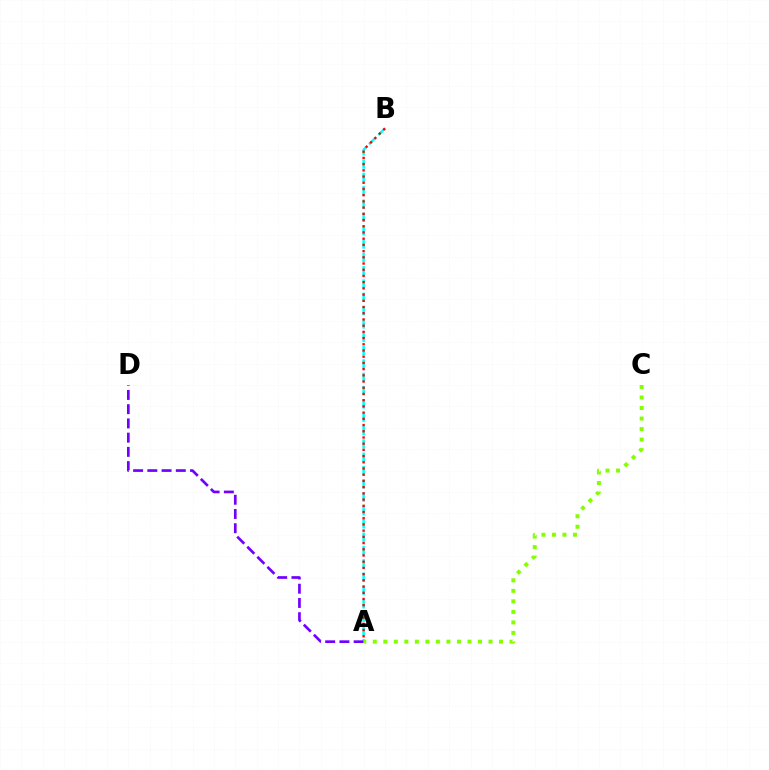{('A', 'B'): [{'color': '#00fff6', 'line_style': 'dashed', 'thickness': 1.81}, {'color': '#ff0000', 'line_style': 'dotted', 'thickness': 1.69}], ('A', 'D'): [{'color': '#7200ff', 'line_style': 'dashed', 'thickness': 1.93}], ('A', 'C'): [{'color': '#84ff00', 'line_style': 'dotted', 'thickness': 2.86}]}